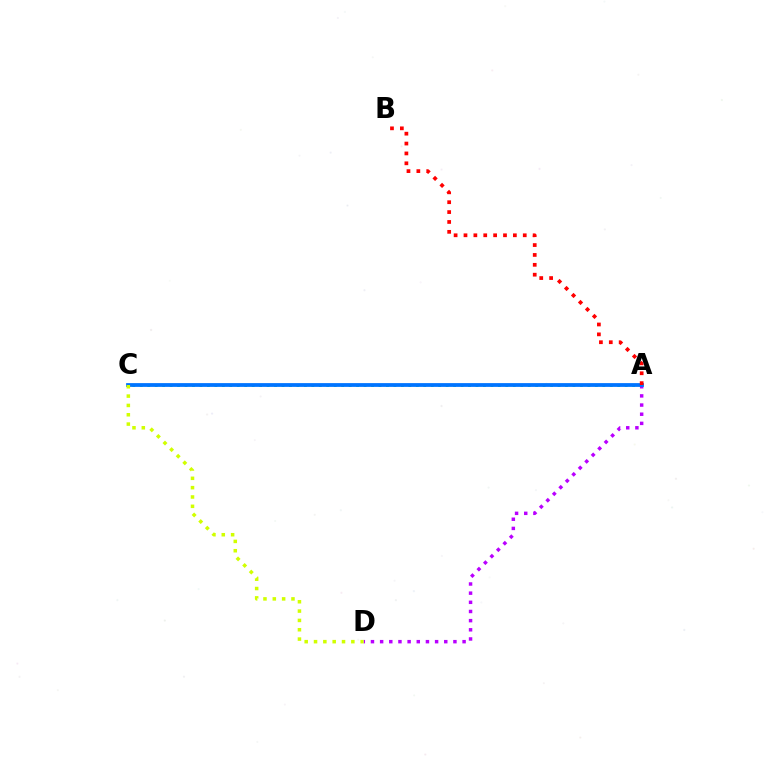{('A', 'C'): [{'color': '#00ff5c', 'line_style': 'dotted', 'thickness': 2.03}, {'color': '#0074ff', 'line_style': 'solid', 'thickness': 2.72}], ('A', 'D'): [{'color': '#b900ff', 'line_style': 'dotted', 'thickness': 2.49}], ('C', 'D'): [{'color': '#d1ff00', 'line_style': 'dotted', 'thickness': 2.54}], ('A', 'B'): [{'color': '#ff0000', 'line_style': 'dotted', 'thickness': 2.68}]}